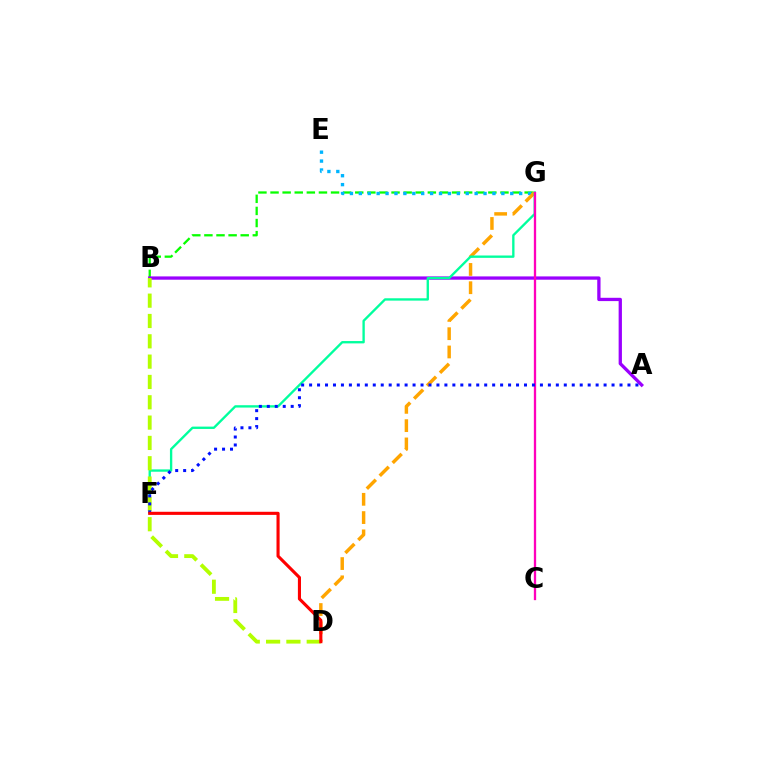{('B', 'G'): [{'color': '#08ff00', 'line_style': 'dashed', 'thickness': 1.64}], ('E', 'G'): [{'color': '#00b5ff', 'line_style': 'dotted', 'thickness': 2.42}], ('A', 'B'): [{'color': '#9b00ff', 'line_style': 'solid', 'thickness': 2.37}], ('D', 'G'): [{'color': '#ffa500', 'line_style': 'dashed', 'thickness': 2.48}], ('F', 'G'): [{'color': '#00ff9d', 'line_style': 'solid', 'thickness': 1.69}], ('B', 'D'): [{'color': '#b3ff00', 'line_style': 'dashed', 'thickness': 2.76}], ('C', 'G'): [{'color': '#ff00bd', 'line_style': 'solid', 'thickness': 1.66}], ('A', 'F'): [{'color': '#0010ff', 'line_style': 'dotted', 'thickness': 2.16}], ('D', 'F'): [{'color': '#ff0000', 'line_style': 'solid', 'thickness': 2.24}]}